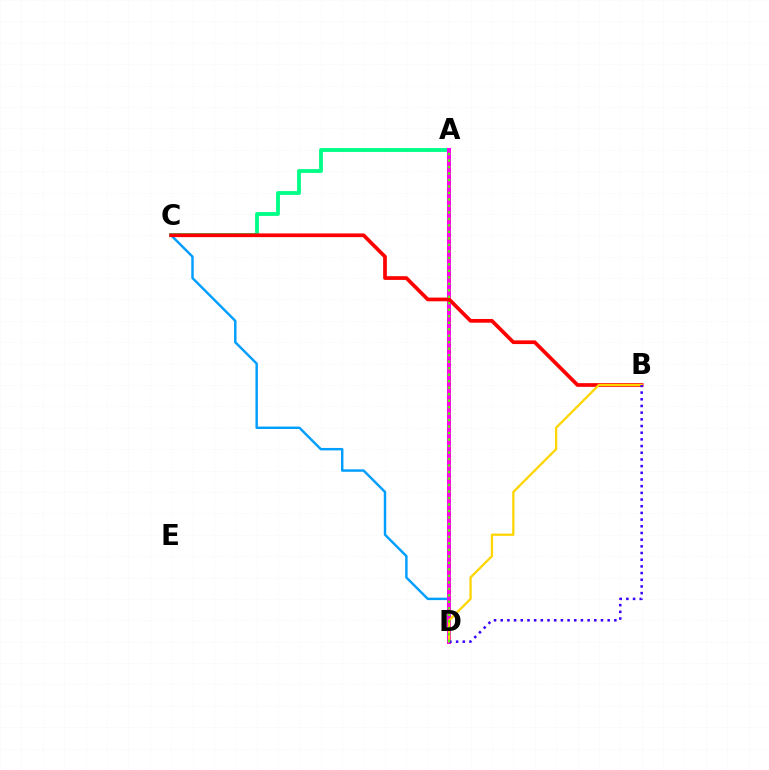{('A', 'C'): [{'color': '#00ff86', 'line_style': 'solid', 'thickness': 2.76}], ('C', 'D'): [{'color': '#009eff', 'line_style': 'solid', 'thickness': 1.76}], ('A', 'D'): [{'color': '#ff00ed', 'line_style': 'solid', 'thickness': 2.9}, {'color': '#4fff00', 'line_style': 'dotted', 'thickness': 1.76}], ('B', 'C'): [{'color': '#ff0000', 'line_style': 'solid', 'thickness': 2.67}], ('B', 'D'): [{'color': '#ffd500', 'line_style': 'solid', 'thickness': 1.64}, {'color': '#3700ff', 'line_style': 'dotted', 'thickness': 1.82}]}